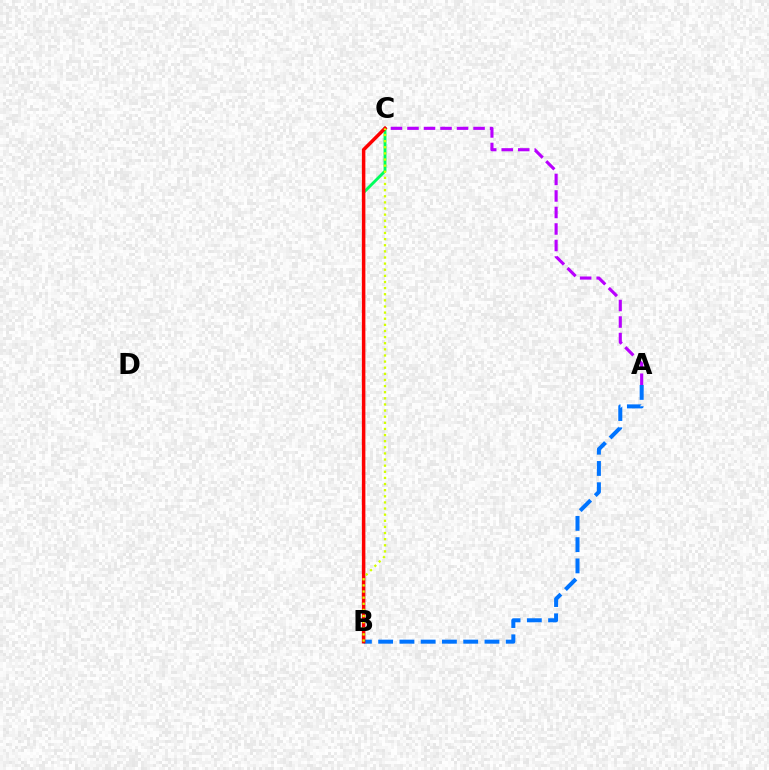{('A', 'B'): [{'color': '#0074ff', 'line_style': 'dashed', 'thickness': 2.89}], ('B', 'C'): [{'color': '#00ff5c', 'line_style': 'solid', 'thickness': 2.07}, {'color': '#ff0000', 'line_style': 'solid', 'thickness': 2.52}, {'color': '#d1ff00', 'line_style': 'dotted', 'thickness': 1.66}], ('A', 'C'): [{'color': '#b900ff', 'line_style': 'dashed', 'thickness': 2.24}]}